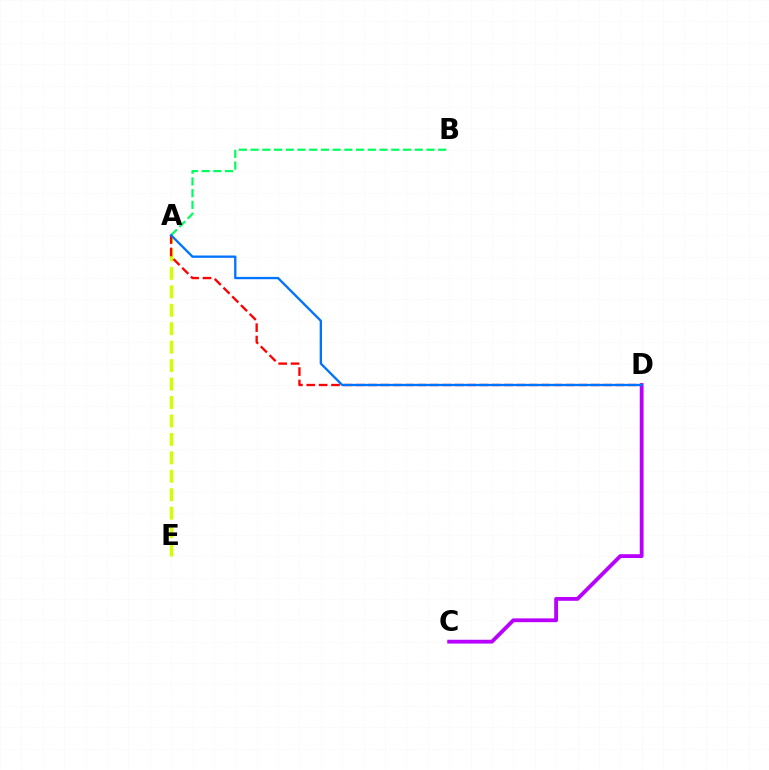{('A', 'E'): [{'color': '#d1ff00', 'line_style': 'dashed', 'thickness': 2.51}], ('C', 'D'): [{'color': '#b900ff', 'line_style': 'solid', 'thickness': 2.74}], ('A', 'D'): [{'color': '#ff0000', 'line_style': 'dashed', 'thickness': 1.68}, {'color': '#0074ff', 'line_style': 'solid', 'thickness': 1.67}], ('A', 'B'): [{'color': '#00ff5c', 'line_style': 'dashed', 'thickness': 1.59}]}